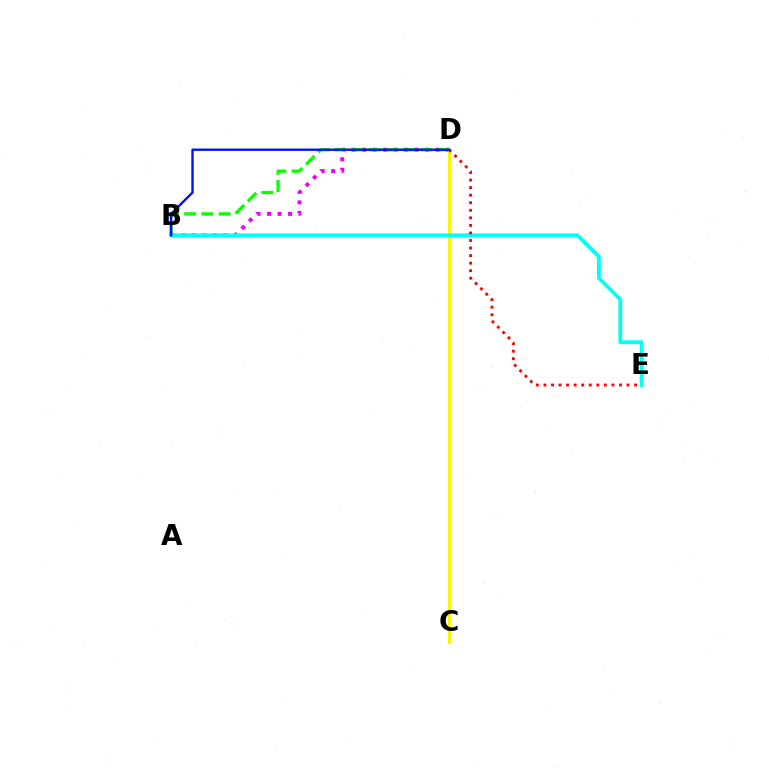{('B', 'D'): [{'color': '#ee00ff', 'line_style': 'dotted', 'thickness': 2.85}, {'color': '#08ff00', 'line_style': 'dashed', 'thickness': 2.34}, {'color': '#0010ff', 'line_style': 'solid', 'thickness': 1.7}], ('C', 'D'): [{'color': '#fcf500', 'line_style': 'solid', 'thickness': 2.32}], ('B', 'E'): [{'color': '#00fff6', 'line_style': 'solid', 'thickness': 2.74}], ('D', 'E'): [{'color': '#ff0000', 'line_style': 'dotted', 'thickness': 2.05}]}